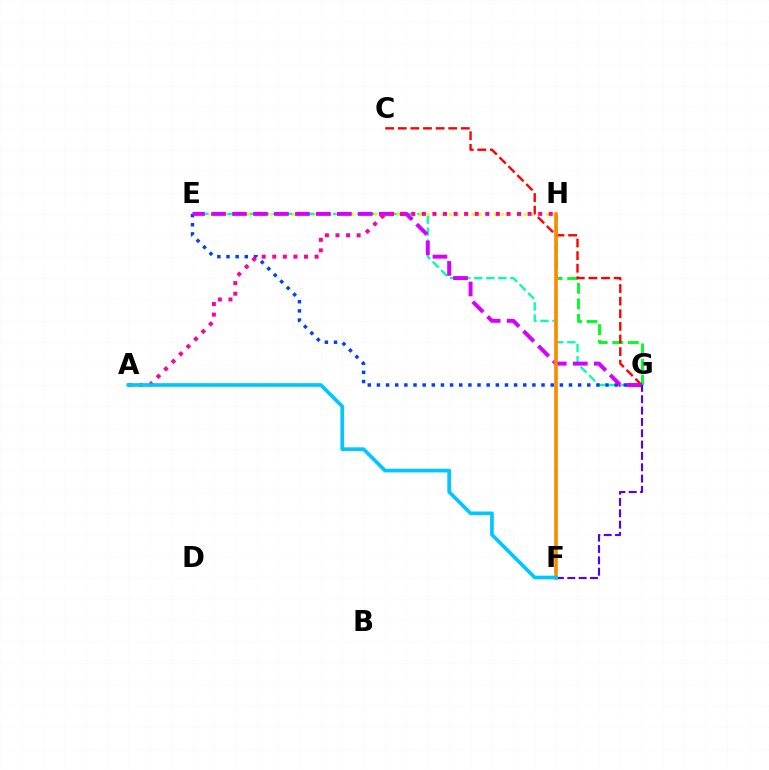{('E', 'G'): [{'color': '#00ffaf', 'line_style': 'dashed', 'thickness': 1.64}, {'color': '#003fff', 'line_style': 'dotted', 'thickness': 2.48}, {'color': '#d600ff', 'line_style': 'dashed', 'thickness': 2.85}], ('G', 'H'): [{'color': '#00ff27', 'line_style': 'dashed', 'thickness': 2.12}], ('F', 'H'): [{'color': '#66ff00', 'line_style': 'solid', 'thickness': 1.73}, {'color': '#ff8800', 'line_style': 'solid', 'thickness': 2.56}], ('C', 'G'): [{'color': '#ff0000', 'line_style': 'dashed', 'thickness': 1.71}], ('E', 'H'): [{'color': '#eeff00', 'line_style': 'dotted', 'thickness': 2.03}], ('F', 'G'): [{'color': '#4f00ff', 'line_style': 'dashed', 'thickness': 1.54}], ('A', 'H'): [{'color': '#ff00a0', 'line_style': 'dotted', 'thickness': 2.87}], ('A', 'F'): [{'color': '#00c7ff', 'line_style': 'solid', 'thickness': 2.65}]}